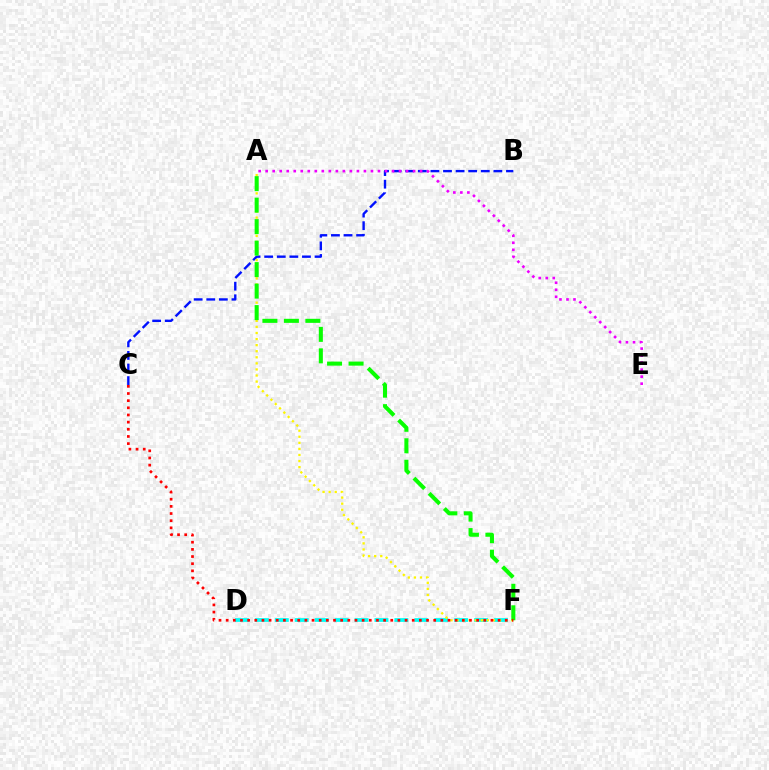{('D', 'F'): [{'color': '#00fff6', 'line_style': 'dashed', 'thickness': 2.71}], ('B', 'C'): [{'color': '#0010ff', 'line_style': 'dashed', 'thickness': 1.71}], ('A', 'F'): [{'color': '#fcf500', 'line_style': 'dotted', 'thickness': 1.65}, {'color': '#08ff00', 'line_style': 'dashed', 'thickness': 2.92}], ('A', 'E'): [{'color': '#ee00ff', 'line_style': 'dotted', 'thickness': 1.91}], ('C', 'F'): [{'color': '#ff0000', 'line_style': 'dotted', 'thickness': 1.94}]}